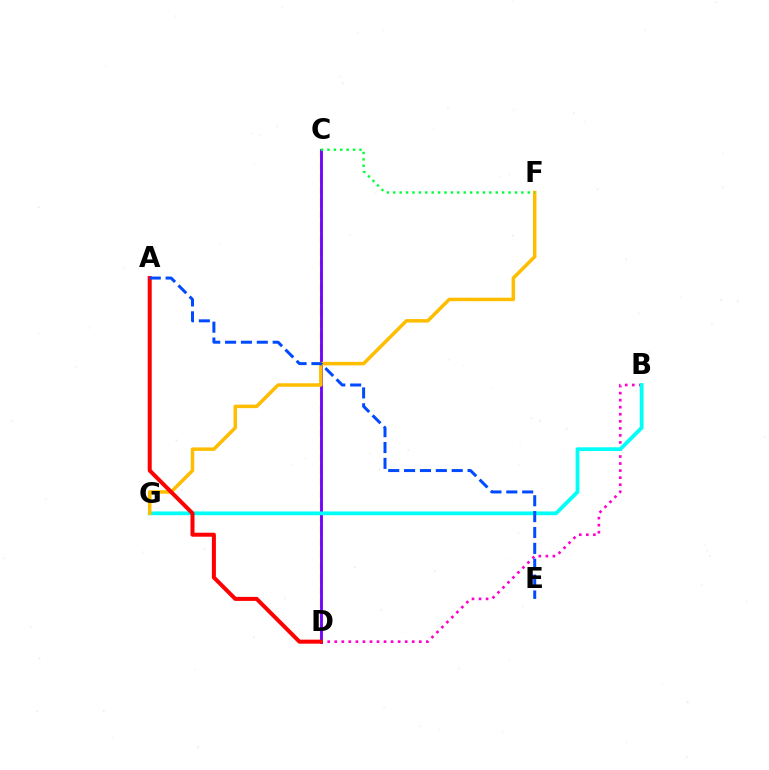{('C', 'D'): [{'color': '#84ff00', 'line_style': 'dashed', 'thickness': 1.65}, {'color': '#7200ff', 'line_style': 'solid', 'thickness': 2.04}], ('B', 'D'): [{'color': '#ff00cf', 'line_style': 'dotted', 'thickness': 1.91}], ('B', 'G'): [{'color': '#00fff6', 'line_style': 'solid', 'thickness': 2.72}], ('F', 'G'): [{'color': '#ffbd00', 'line_style': 'solid', 'thickness': 2.52}], ('A', 'D'): [{'color': '#ff0000', 'line_style': 'solid', 'thickness': 2.89}], ('C', 'F'): [{'color': '#00ff39', 'line_style': 'dotted', 'thickness': 1.74}], ('A', 'E'): [{'color': '#004bff', 'line_style': 'dashed', 'thickness': 2.16}]}